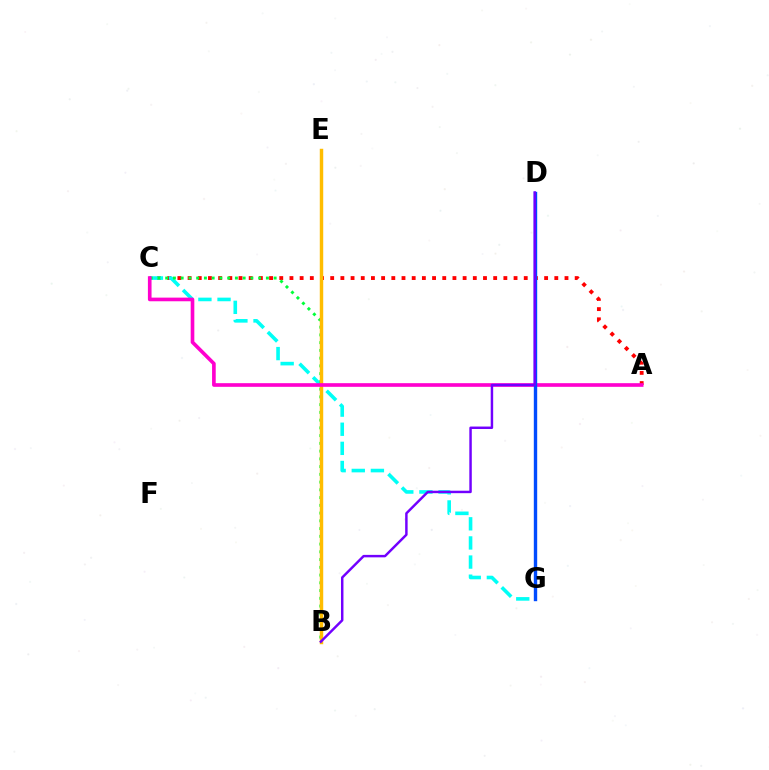{('A', 'C'): [{'color': '#ff0000', 'line_style': 'dotted', 'thickness': 2.77}, {'color': '#ff00cf', 'line_style': 'solid', 'thickness': 2.63}], ('C', 'G'): [{'color': '#00fff6', 'line_style': 'dashed', 'thickness': 2.6}], ('B', 'C'): [{'color': '#00ff39', 'line_style': 'dotted', 'thickness': 2.1}], ('B', 'E'): [{'color': '#84ff00', 'line_style': 'dotted', 'thickness': 2.14}, {'color': '#ffbd00', 'line_style': 'solid', 'thickness': 2.48}], ('D', 'G'): [{'color': '#004bff', 'line_style': 'solid', 'thickness': 2.44}], ('B', 'D'): [{'color': '#7200ff', 'line_style': 'solid', 'thickness': 1.77}]}